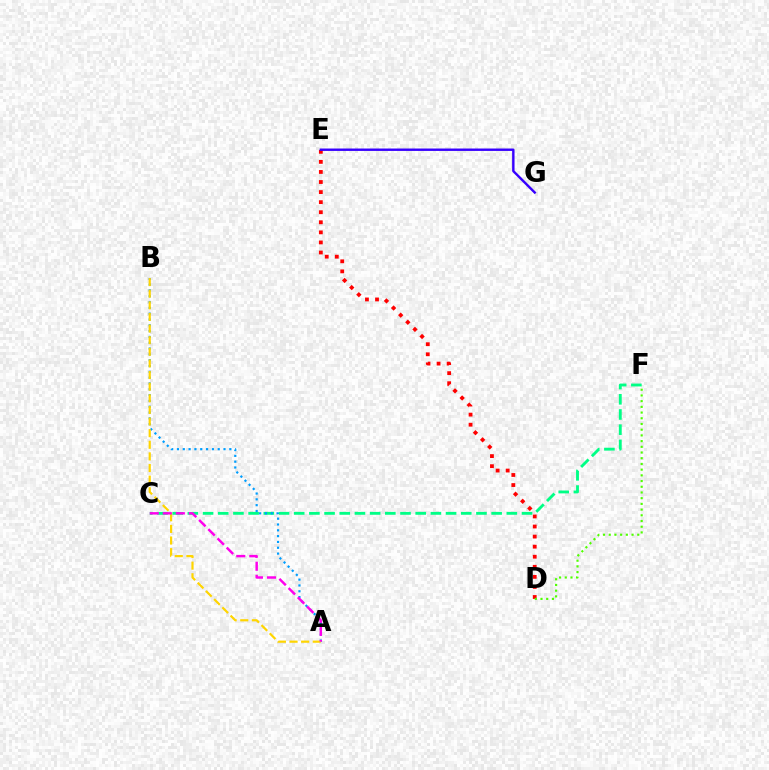{('D', 'E'): [{'color': '#ff0000', 'line_style': 'dotted', 'thickness': 2.74}], ('D', 'F'): [{'color': '#4fff00', 'line_style': 'dotted', 'thickness': 1.55}], ('E', 'G'): [{'color': '#3700ff', 'line_style': 'solid', 'thickness': 1.73}], ('C', 'F'): [{'color': '#00ff86', 'line_style': 'dashed', 'thickness': 2.06}], ('A', 'B'): [{'color': '#009eff', 'line_style': 'dotted', 'thickness': 1.58}, {'color': '#ffd500', 'line_style': 'dashed', 'thickness': 1.58}], ('A', 'C'): [{'color': '#ff00ed', 'line_style': 'dashed', 'thickness': 1.77}]}